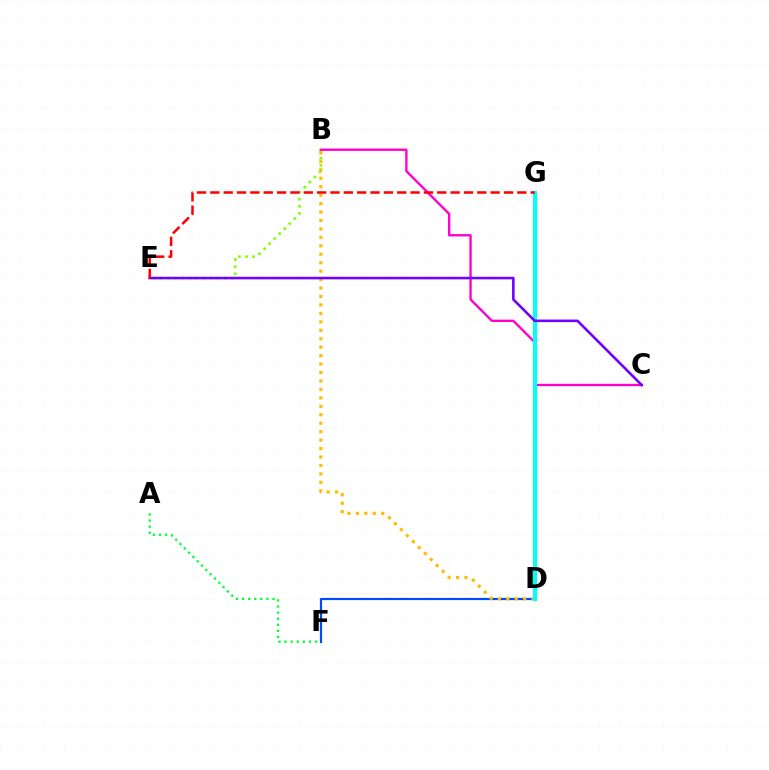{('B', 'E'): [{'color': '#84ff00', 'line_style': 'dotted', 'thickness': 1.93}], ('D', 'F'): [{'color': '#004bff', 'line_style': 'solid', 'thickness': 1.59}], ('A', 'F'): [{'color': '#00ff39', 'line_style': 'dotted', 'thickness': 1.66}], ('B', 'C'): [{'color': '#ff00cf', 'line_style': 'solid', 'thickness': 1.7}], ('B', 'D'): [{'color': '#ffbd00', 'line_style': 'dotted', 'thickness': 2.29}], ('D', 'G'): [{'color': '#00fff6', 'line_style': 'solid', 'thickness': 2.99}], ('C', 'E'): [{'color': '#7200ff', 'line_style': 'solid', 'thickness': 1.86}], ('E', 'G'): [{'color': '#ff0000', 'line_style': 'dashed', 'thickness': 1.81}]}